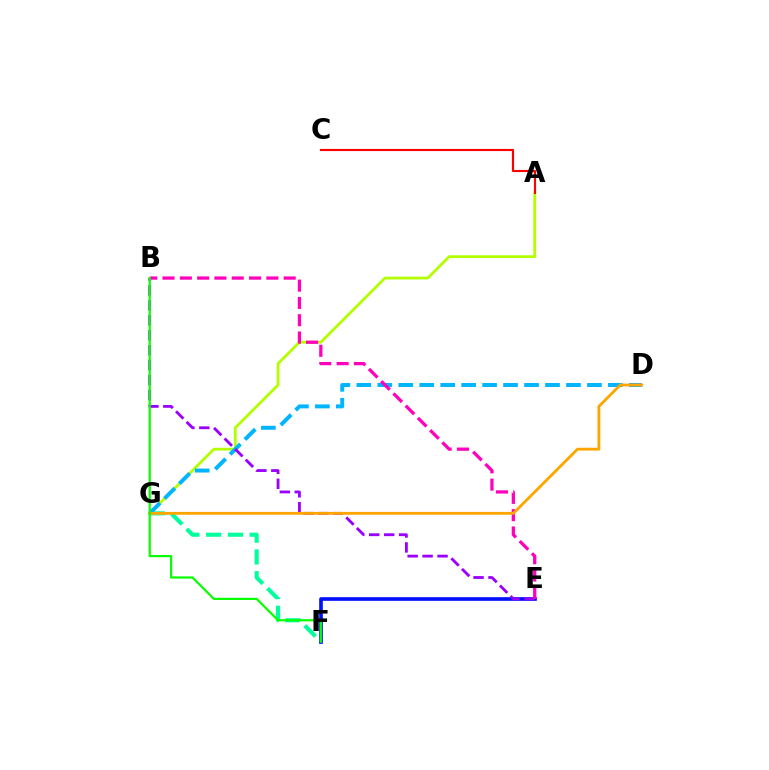{('F', 'G'): [{'color': '#00ff9d', 'line_style': 'dashed', 'thickness': 2.95}], ('E', 'F'): [{'color': '#0010ff', 'line_style': 'solid', 'thickness': 2.65}], ('A', 'G'): [{'color': '#b3ff00', 'line_style': 'solid', 'thickness': 2.0}], ('D', 'G'): [{'color': '#00b5ff', 'line_style': 'dashed', 'thickness': 2.85}, {'color': '#ffa500', 'line_style': 'solid', 'thickness': 2.03}], ('B', 'E'): [{'color': '#9b00ff', 'line_style': 'dashed', 'thickness': 2.03}, {'color': '#ff00bd', 'line_style': 'dashed', 'thickness': 2.35}], ('B', 'F'): [{'color': '#08ff00', 'line_style': 'solid', 'thickness': 1.59}], ('A', 'C'): [{'color': '#ff0000', 'line_style': 'solid', 'thickness': 1.54}]}